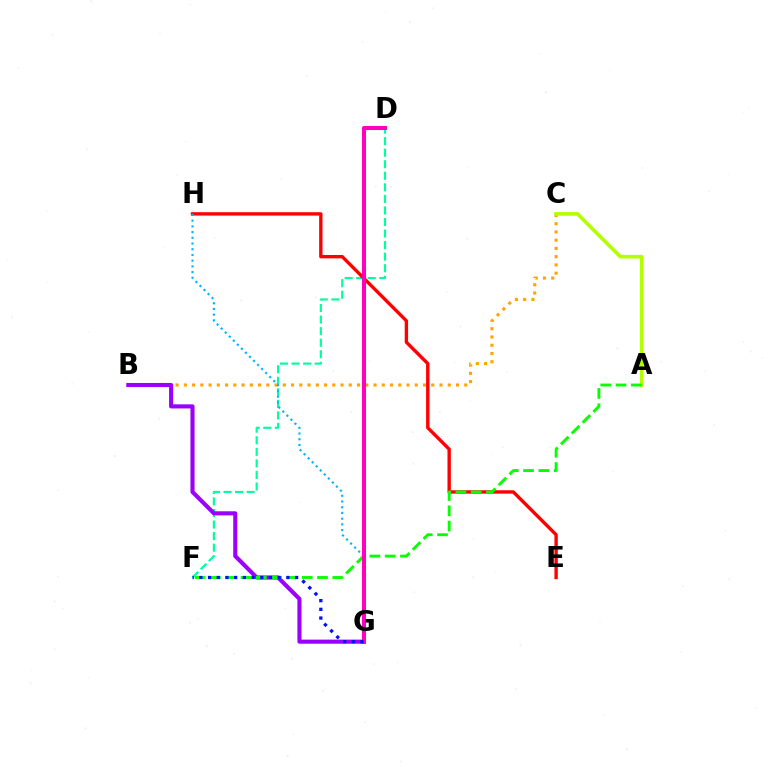{('D', 'F'): [{'color': '#00ff9d', 'line_style': 'dashed', 'thickness': 1.57}], ('B', 'C'): [{'color': '#ffa500', 'line_style': 'dotted', 'thickness': 2.24}], ('A', 'C'): [{'color': '#b3ff00', 'line_style': 'solid', 'thickness': 2.6}], ('E', 'H'): [{'color': '#ff0000', 'line_style': 'solid', 'thickness': 2.43}], ('G', 'H'): [{'color': '#00b5ff', 'line_style': 'dotted', 'thickness': 1.55}], ('B', 'G'): [{'color': '#9b00ff', 'line_style': 'solid', 'thickness': 2.95}], ('A', 'F'): [{'color': '#08ff00', 'line_style': 'dashed', 'thickness': 2.08}], ('D', 'G'): [{'color': '#ff00bd', 'line_style': 'solid', 'thickness': 2.9}], ('F', 'G'): [{'color': '#0010ff', 'line_style': 'dotted', 'thickness': 2.37}]}